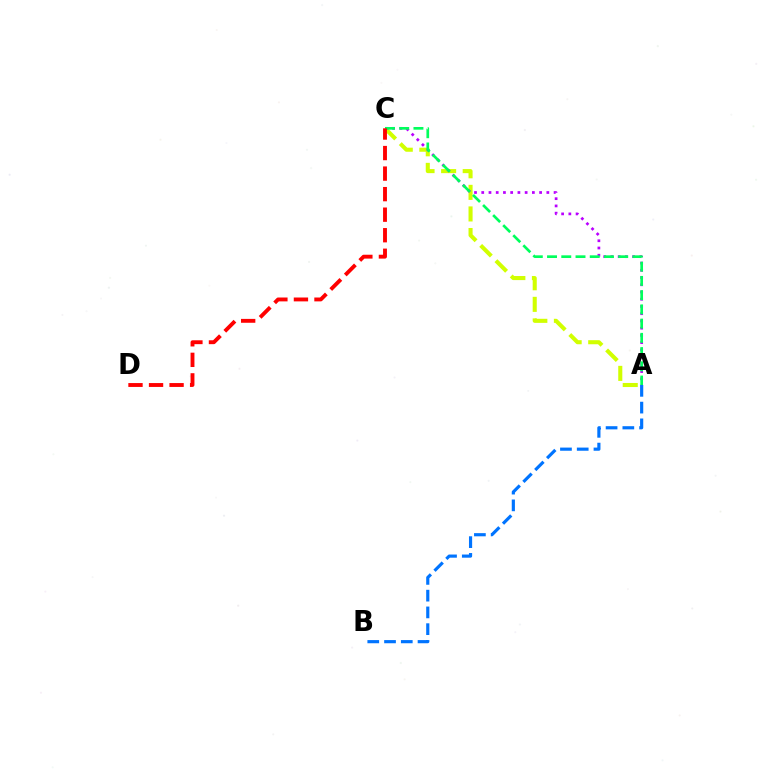{('A', 'C'): [{'color': '#d1ff00', 'line_style': 'dashed', 'thickness': 2.93}, {'color': '#b900ff', 'line_style': 'dotted', 'thickness': 1.97}, {'color': '#00ff5c', 'line_style': 'dashed', 'thickness': 1.93}], ('A', 'B'): [{'color': '#0074ff', 'line_style': 'dashed', 'thickness': 2.28}], ('C', 'D'): [{'color': '#ff0000', 'line_style': 'dashed', 'thickness': 2.79}]}